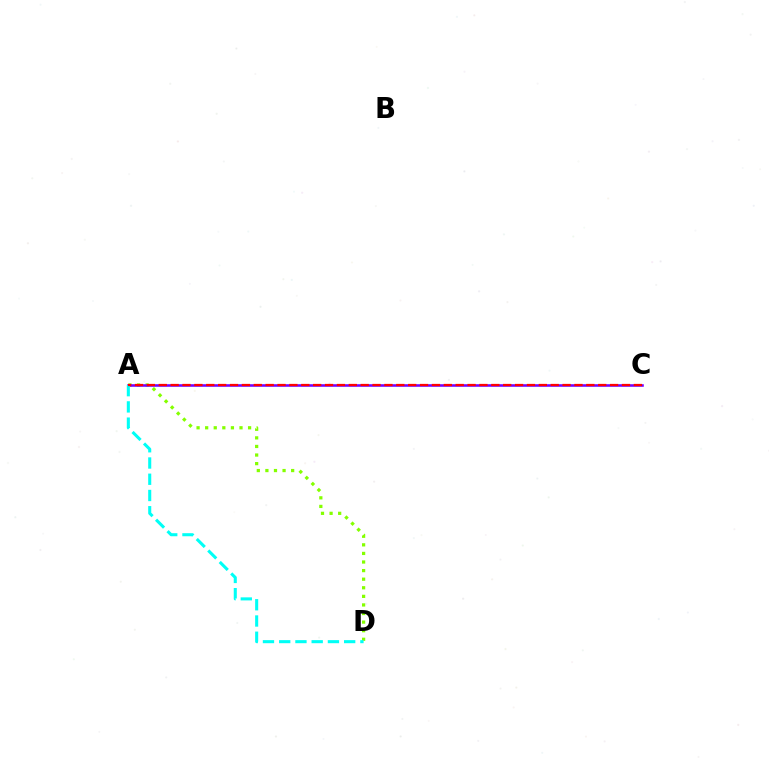{('A', 'D'): [{'color': '#84ff00', 'line_style': 'dotted', 'thickness': 2.33}, {'color': '#00fff6', 'line_style': 'dashed', 'thickness': 2.21}], ('A', 'C'): [{'color': '#7200ff', 'line_style': 'solid', 'thickness': 1.84}, {'color': '#ff0000', 'line_style': 'dashed', 'thickness': 1.61}]}